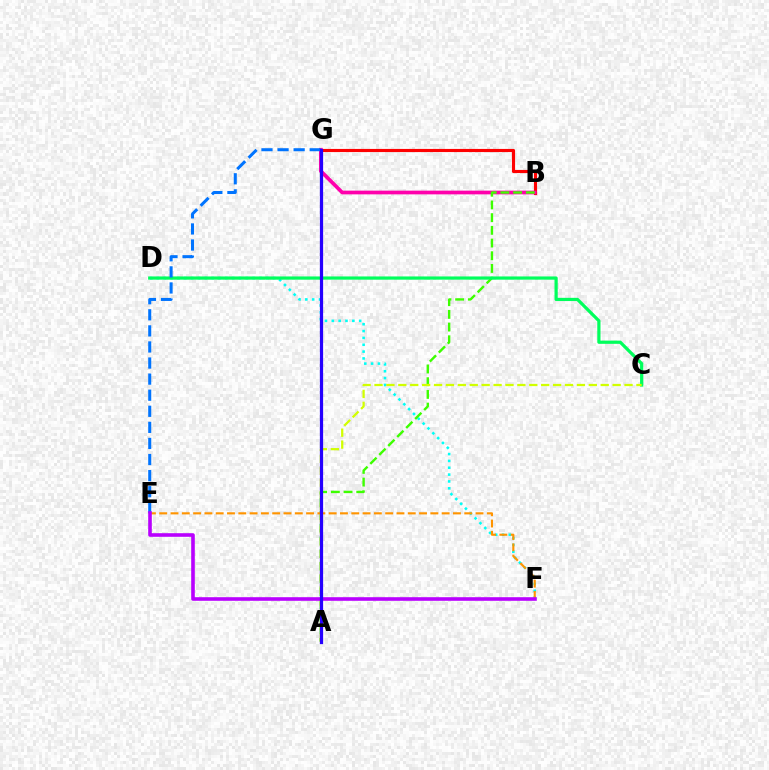{('B', 'G'): [{'color': '#ff0000', 'line_style': 'solid', 'thickness': 2.26}, {'color': '#ff00ac', 'line_style': 'solid', 'thickness': 2.67}], ('D', 'F'): [{'color': '#00fff6', 'line_style': 'dotted', 'thickness': 1.86}], ('A', 'B'): [{'color': '#3dff00', 'line_style': 'dashed', 'thickness': 1.73}], ('E', 'F'): [{'color': '#ff9400', 'line_style': 'dashed', 'thickness': 1.53}, {'color': '#b900ff', 'line_style': 'solid', 'thickness': 2.59}], ('C', 'D'): [{'color': '#00ff5c', 'line_style': 'solid', 'thickness': 2.32}], ('E', 'G'): [{'color': '#0074ff', 'line_style': 'dashed', 'thickness': 2.18}], ('A', 'C'): [{'color': '#d1ff00', 'line_style': 'dashed', 'thickness': 1.62}], ('A', 'G'): [{'color': '#2500ff', 'line_style': 'solid', 'thickness': 2.32}]}